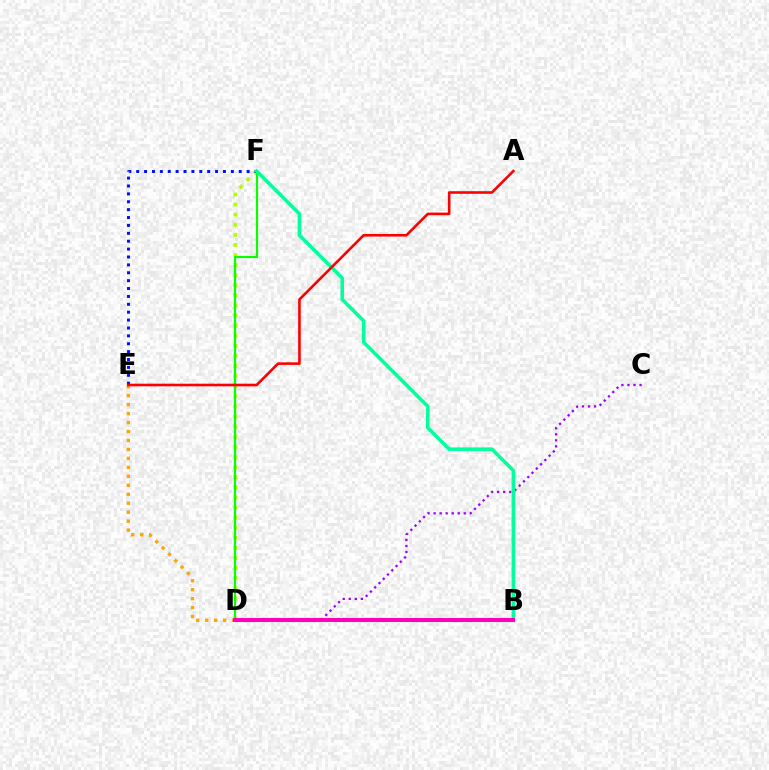{('D', 'F'): [{'color': '#b3ff00', 'line_style': 'dotted', 'thickness': 2.74}, {'color': '#08ff00', 'line_style': 'solid', 'thickness': 1.56}], ('D', 'E'): [{'color': '#ffa500', 'line_style': 'dotted', 'thickness': 2.44}], ('E', 'F'): [{'color': '#0010ff', 'line_style': 'dotted', 'thickness': 2.14}], ('C', 'D'): [{'color': '#9b00ff', 'line_style': 'dotted', 'thickness': 1.64}], ('B', 'D'): [{'color': '#00b5ff', 'line_style': 'dashed', 'thickness': 2.07}, {'color': '#ff00bd', 'line_style': 'solid', 'thickness': 2.9}], ('B', 'F'): [{'color': '#00ff9d', 'line_style': 'solid', 'thickness': 2.55}], ('A', 'E'): [{'color': '#ff0000', 'line_style': 'solid', 'thickness': 1.88}]}